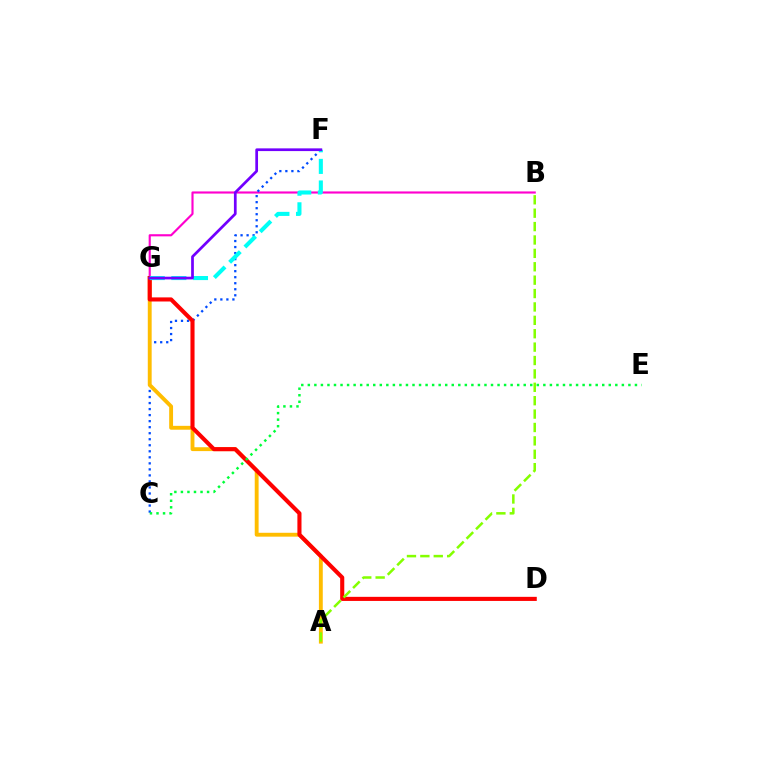{('B', 'G'): [{'color': '#ff00cf', 'line_style': 'solid', 'thickness': 1.54}], ('C', 'F'): [{'color': '#004bff', 'line_style': 'dotted', 'thickness': 1.64}], ('A', 'G'): [{'color': '#ffbd00', 'line_style': 'solid', 'thickness': 2.79}], ('D', 'G'): [{'color': '#ff0000', 'line_style': 'solid', 'thickness': 2.95}], ('A', 'B'): [{'color': '#84ff00', 'line_style': 'dashed', 'thickness': 1.82}], ('F', 'G'): [{'color': '#00fff6', 'line_style': 'dashed', 'thickness': 2.93}, {'color': '#7200ff', 'line_style': 'solid', 'thickness': 1.96}], ('C', 'E'): [{'color': '#00ff39', 'line_style': 'dotted', 'thickness': 1.78}]}